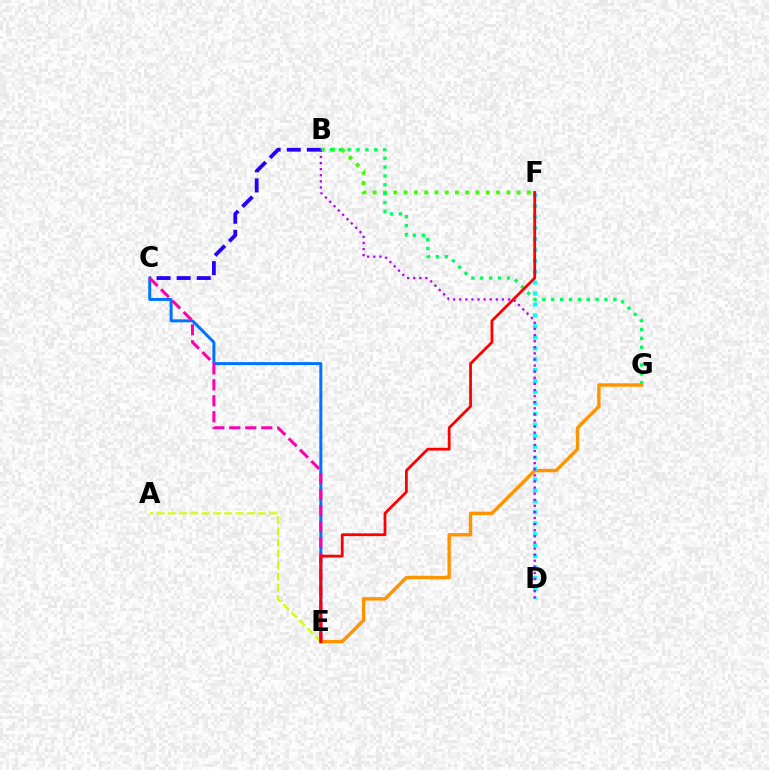{('B', 'F'): [{'color': '#3dff00', 'line_style': 'dotted', 'thickness': 2.79}], ('B', 'G'): [{'color': '#00ff5c', 'line_style': 'dotted', 'thickness': 2.41}], ('C', 'E'): [{'color': '#0074ff', 'line_style': 'solid', 'thickness': 2.15}, {'color': '#ff00ac', 'line_style': 'dashed', 'thickness': 2.17}], ('A', 'E'): [{'color': '#d1ff00', 'line_style': 'dashed', 'thickness': 1.53}], ('B', 'C'): [{'color': '#2500ff', 'line_style': 'dashed', 'thickness': 2.73}], ('E', 'G'): [{'color': '#ff9400', 'line_style': 'solid', 'thickness': 2.45}], ('D', 'F'): [{'color': '#00fff6', 'line_style': 'dotted', 'thickness': 2.97}], ('B', 'D'): [{'color': '#b900ff', 'line_style': 'dotted', 'thickness': 1.66}], ('E', 'F'): [{'color': '#ff0000', 'line_style': 'solid', 'thickness': 2.0}]}